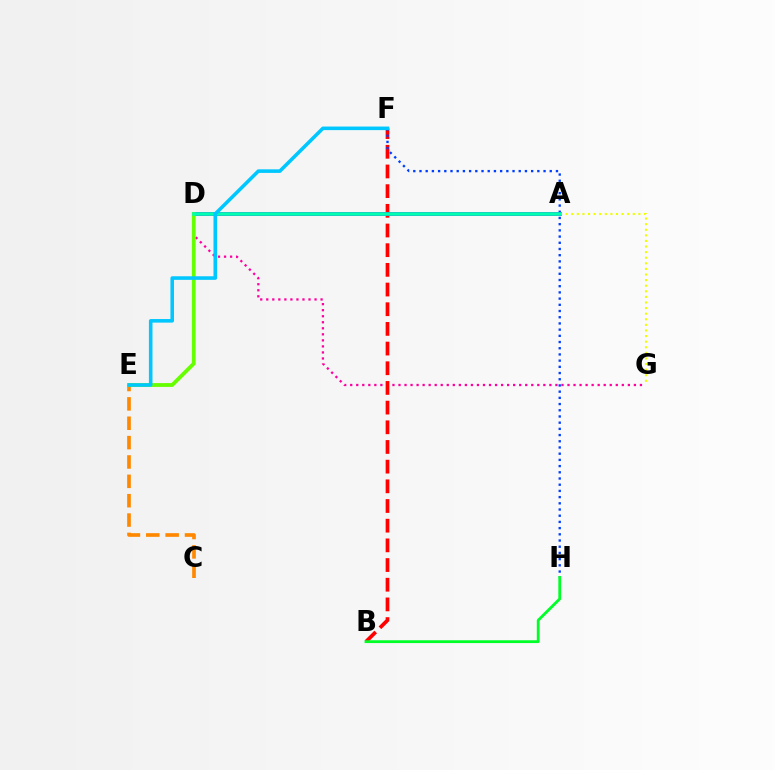{('D', 'G'): [{'color': '#ff00a0', 'line_style': 'dotted', 'thickness': 1.64}], ('B', 'F'): [{'color': '#ff0000', 'line_style': 'dashed', 'thickness': 2.67}], ('A', 'D'): [{'color': '#4f00ff', 'line_style': 'solid', 'thickness': 2.62}, {'color': '#00ffaf', 'line_style': 'solid', 'thickness': 2.57}], ('F', 'H'): [{'color': '#003fff', 'line_style': 'dotted', 'thickness': 1.69}], ('A', 'G'): [{'color': '#eeff00', 'line_style': 'dotted', 'thickness': 1.52}], ('D', 'E'): [{'color': '#d600ff', 'line_style': 'dashed', 'thickness': 1.6}, {'color': '#66ff00', 'line_style': 'solid', 'thickness': 2.74}], ('B', 'H'): [{'color': '#00ff27', 'line_style': 'solid', 'thickness': 2.02}], ('C', 'E'): [{'color': '#ff8800', 'line_style': 'dashed', 'thickness': 2.63}], ('E', 'F'): [{'color': '#00c7ff', 'line_style': 'solid', 'thickness': 2.57}]}